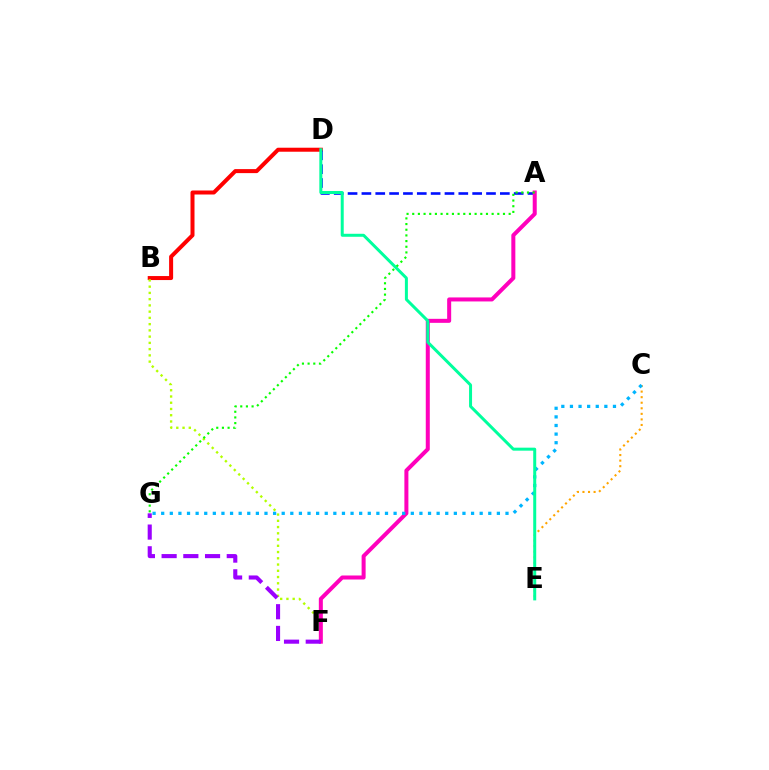{('B', 'D'): [{'color': '#ff0000', 'line_style': 'solid', 'thickness': 2.89}], ('A', 'D'): [{'color': '#0010ff', 'line_style': 'dashed', 'thickness': 1.88}], ('B', 'F'): [{'color': '#b3ff00', 'line_style': 'dotted', 'thickness': 1.7}], ('C', 'E'): [{'color': '#ffa500', 'line_style': 'dotted', 'thickness': 1.51}], ('A', 'F'): [{'color': '#ff00bd', 'line_style': 'solid', 'thickness': 2.89}], ('C', 'G'): [{'color': '#00b5ff', 'line_style': 'dotted', 'thickness': 2.34}], ('D', 'E'): [{'color': '#00ff9d', 'line_style': 'solid', 'thickness': 2.16}], ('A', 'G'): [{'color': '#08ff00', 'line_style': 'dotted', 'thickness': 1.54}], ('F', 'G'): [{'color': '#9b00ff', 'line_style': 'dashed', 'thickness': 2.95}]}